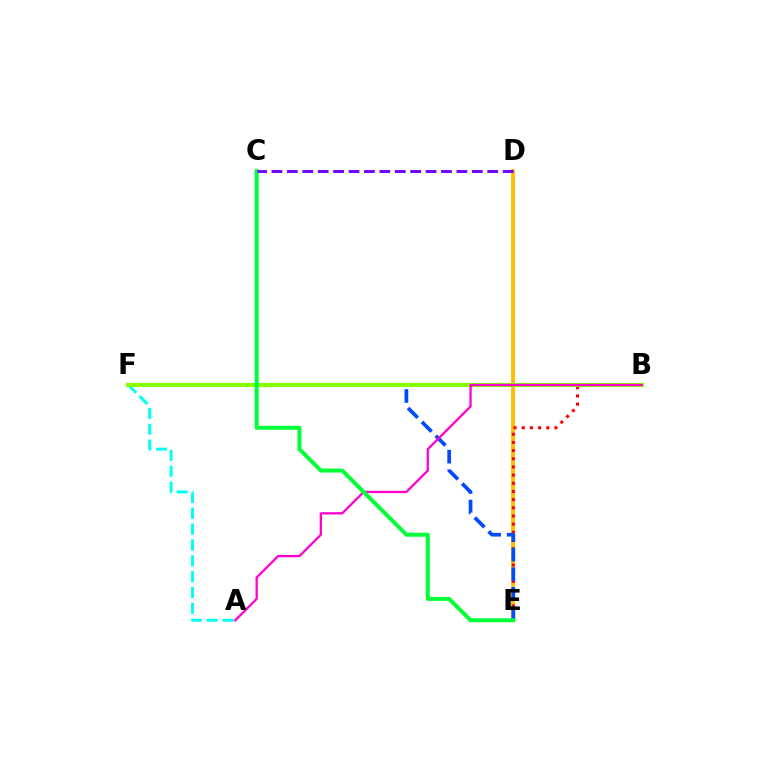{('D', 'E'): [{'color': '#ffbd00', 'line_style': 'solid', 'thickness': 2.77}], ('B', 'E'): [{'color': '#ff0000', 'line_style': 'dotted', 'thickness': 2.22}], ('E', 'F'): [{'color': '#004bff', 'line_style': 'dashed', 'thickness': 2.66}], ('A', 'F'): [{'color': '#00fff6', 'line_style': 'dashed', 'thickness': 2.15}], ('B', 'F'): [{'color': '#84ff00', 'line_style': 'solid', 'thickness': 2.99}], ('A', 'B'): [{'color': '#ff00cf', 'line_style': 'solid', 'thickness': 1.64}], ('C', 'E'): [{'color': '#00ff39', 'line_style': 'solid', 'thickness': 2.87}], ('C', 'D'): [{'color': '#7200ff', 'line_style': 'dashed', 'thickness': 2.09}]}